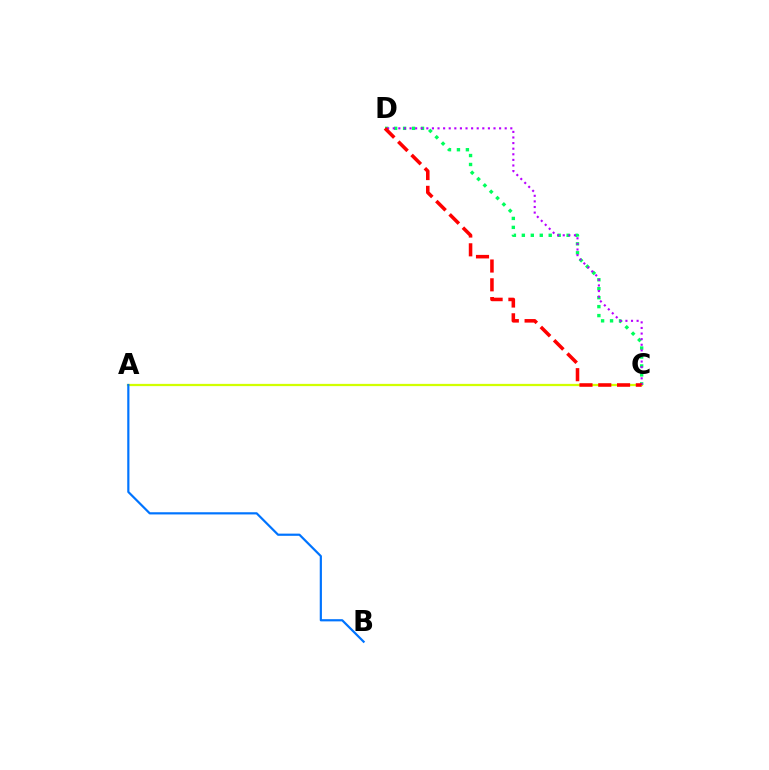{('A', 'C'): [{'color': '#d1ff00', 'line_style': 'solid', 'thickness': 1.63}], ('C', 'D'): [{'color': '#00ff5c', 'line_style': 'dotted', 'thickness': 2.43}, {'color': '#b900ff', 'line_style': 'dotted', 'thickness': 1.52}, {'color': '#ff0000', 'line_style': 'dashed', 'thickness': 2.55}], ('A', 'B'): [{'color': '#0074ff', 'line_style': 'solid', 'thickness': 1.58}]}